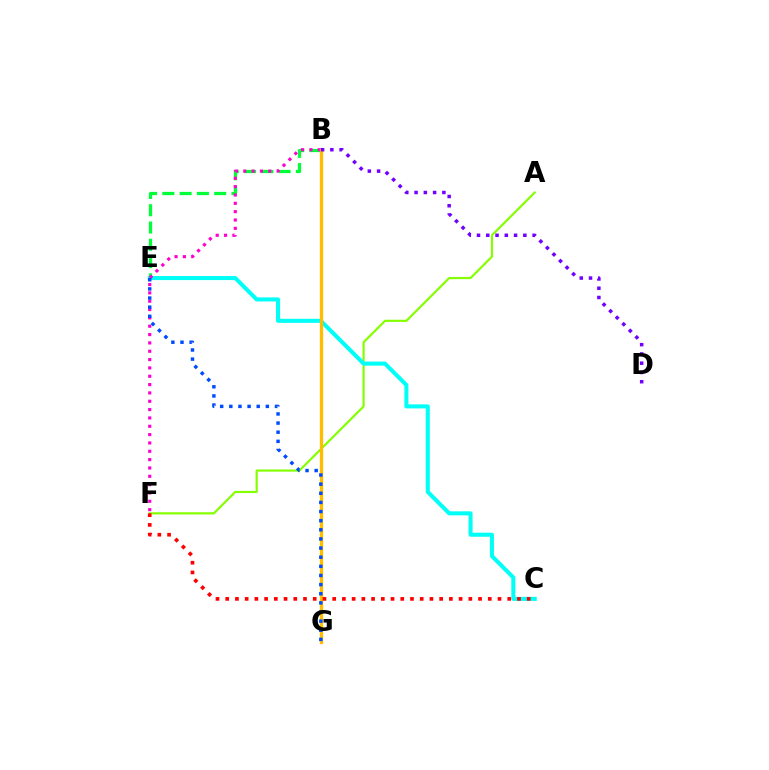{('A', 'F'): [{'color': '#84ff00', 'line_style': 'solid', 'thickness': 1.56}], ('B', 'E'): [{'color': '#00ff39', 'line_style': 'dashed', 'thickness': 2.35}], ('C', 'E'): [{'color': '#00fff6', 'line_style': 'solid', 'thickness': 2.91}], ('B', 'F'): [{'color': '#ff00cf', 'line_style': 'dotted', 'thickness': 2.27}], ('B', 'G'): [{'color': '#ffbd00', 'line_style': 'solid', 'thickness': 2.38}], ('C', 'F'): [{'color': '#ff0000', 'line_style': 'dotted', 'thickness': 2.64}], ('E', 'G'): [{'color': '#004bff', 'line_style': 'dotted', 'thickness': 2.48}], ('B', 'D'): [{'color': '#7200ff', 'line_style': 'dotted', 'thickness': 2.52}]}